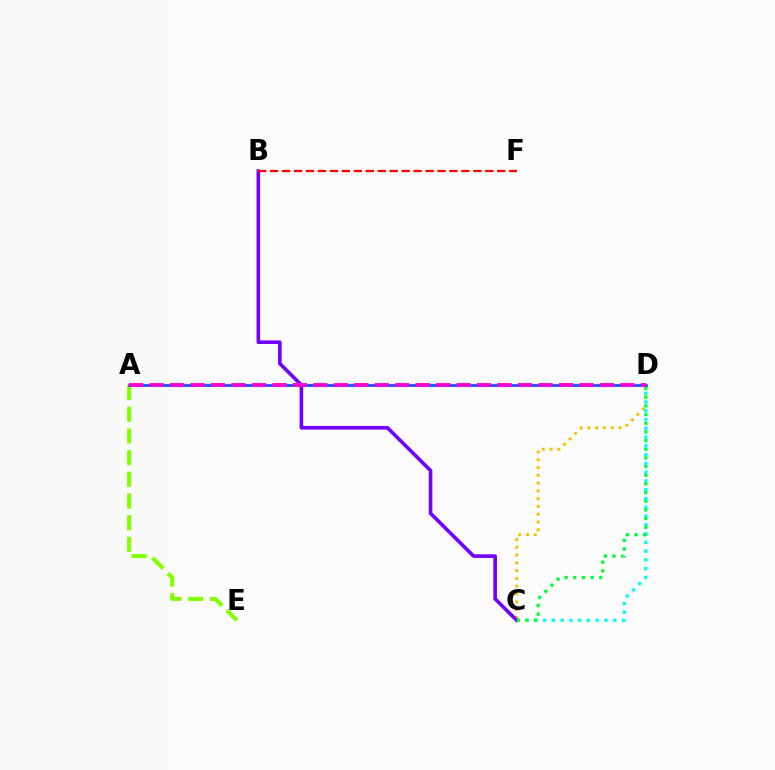{('C', 'D'): [{'color': '#ffbd00', 'line_style': 'dotted', 'thickness': 2.12}, {'color': '#00fff6', 'line_style': 'dotted', 'thickness': 2.38}, {'color': '#00ff39', 'line_style': 'dotted', 'thickness': 2.35}], ('A', 'E'): [{'color': '#84ff00', 'line_style': 'dashed', 'thickness': 2.95}], ('B', 'C'): [{'color': '#7200ff', 'line_style': 'solid', 'thickness': 2.6}], ('B', 'F'): [{'color': '#ff0000', 'line_style': 'dashed', 'thickness': 1.62}], ('A', 'D'): [{'color': '#004bff', 'line_style': 'solid', 'thickness': 1.9}, {'color': '#ff00cf', 'line_style': 'dashed', 'thickness': 2.78}]}